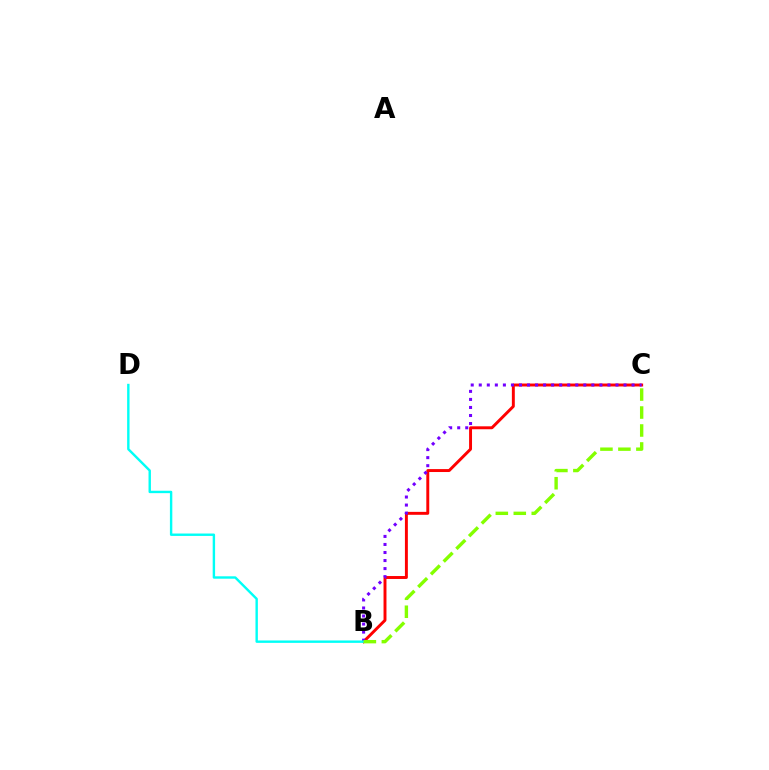{('B', 'C'): [{'color': '#ff0000', 'line_style': 'solid', 'thickness': 2.11}, {'color': '#7200ff', 'line_style': 'dotted', 'thickness': 2.19}, {'color': '#84ff00', 'line_style': 'dashed', 'thickness': 2.44}], ('B', 'D'): [{'color': '#00fff6', 'line_style': 'solid', 'thickness': 1.73}]}